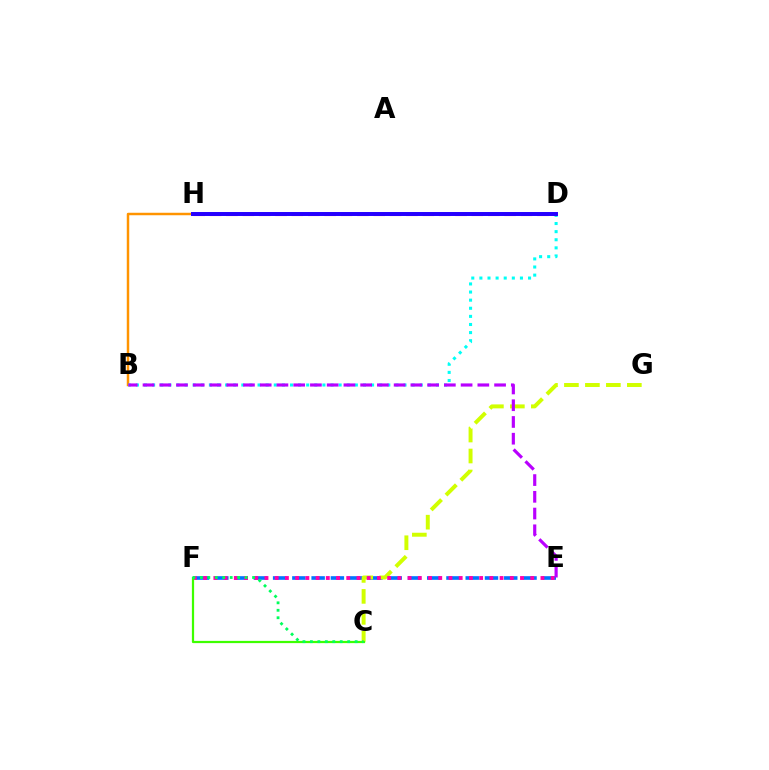{('E', 'F'): [{'color': '#0074ff', 'line_style': 'dashed', 'thickness': 2.62}, {'color': '#ff00ac', 'line_style': 'dotted', 'thickness': 2.78}], ('B', 'H'): [{'color': '#ff9400', 'line_style': 'solid', 'thickness': 1.78}], ('B', 'D'): [{'color': '#00fff6', 'line_style': 'dotted', 'thickness': 2.2}], ('D', 'H'): [{'color': '#ff0000', 'line_style': 'dashed', 'thickness': 2.22}, {'color': '#2500ff', 'line_style': 'solid', 'thickness': 2.86}], ('C', 'G'): [{'color': '#d1ff00', 'line_style': 'dashed', 'thickness': 2.85}], ('C', 'F'): [{'color': '#3dff00', 'line_style': 'solid', 'thickness': 1.6}, {'color': '#00ff5c', 'line_style': 'dotted', 'thickness': 2.03}], ('B', 'E'): [{'color': '#b900ff', 'line_style': 'dashed', 'thickness': 2.27}]}